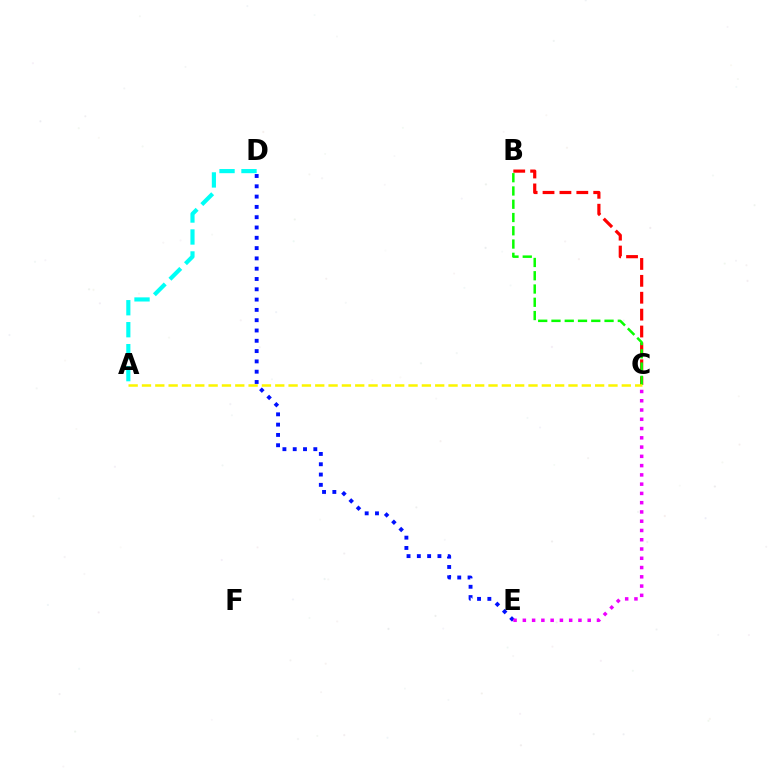{('B', 'C'): [{'color': '#ff0000', 'line_style': 'dashed', 'thickness': 2.3}, {'color': '#08ff00', 'line_style': 'dashed', 'thickness': 1.8}], ('D', 'E'): [{'color': '#0010ff', 'line_style': 'dotted', 'thickness': 2.8}], ('C', 'E'): [{'color': '#ee00ff', 'line_style': 'dotted', 'thickness': 2.52}], ('A', 'C'): [{'color': '#fcf500', 'line_style': 'dashed', 'thickness': 1.81}], ('A', 'D'): [{'color': '#00fff6', 'line_style': 'dashed', 'thickness': 2.98}]}